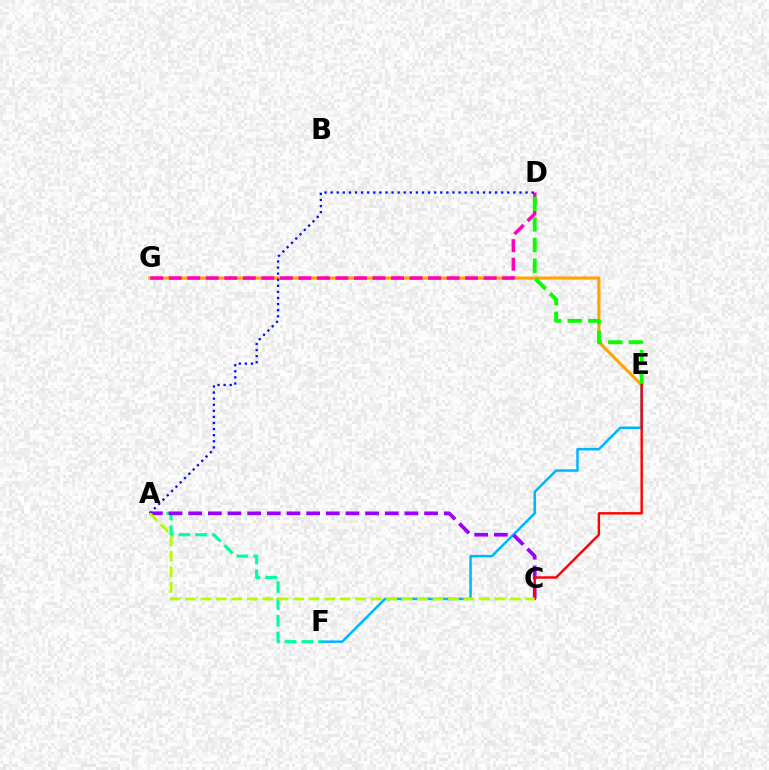{('E', 'F'): [{'color': '#00b5ff', 'line_style': 'solid', 'thickness': 1.79}], ('E', 'G'): [{'color': '#ffa500', 'line_style': 'solid', 'thickness': 2.26}], ('A', 'F'): [{'color': '#00ff9d', 'line_style': 'dashed', 'thickness': 2.27}], ('D', 'G'): [{'color': '#ff00bd', 'line_style': 'dashed', 'thickness': 2.52}], ('A', 'C'): [{'color': '#9b00ff', 'line_style': 'dashed', 'thickness': 2.67}, {'color': '#b3ff00', 'line_style': 'dashed', 'thickness': 2.1}], ('D', 'E'): [{'color': '#08ff00', 'line_style': 'dashed', 'thickness': 2.81}], ('A', 'D'): [{'color': '#0010ff', 'line_style': 'dotted', 'thickness': 1.66}], ('C', 'E'): [{'color': '#ff0000', 'line_style': 'solid', 'thickness': 1.74}]}